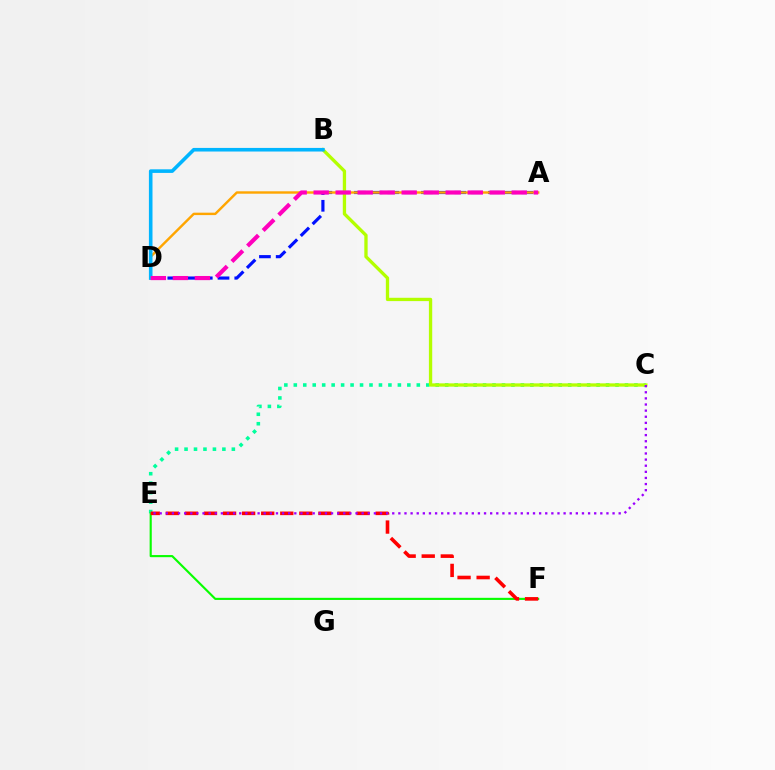{('A', 'D'): [{'color': '#0010ff', 'line_style': 'dashed', 'thickness': 2.27}, {'color': '#ffa500', 'line_style': 'solid', 'thickness': 1.74}, {'color': '#ff00bd', 'line_style': 'dashed', 'thickness': 2.99}], ('C', 'E'): [{'color': '#00ff9d', 'line_style': 'dotted', 'thickness': 2.57}, {'color': '#9b00ff', 'line_style': 'dotted', 'thickness': 1.66}], ('B', 'C'): [{'color': '#b3ff00', 'line_style': 'solid', 'thickness': 2.39}], ('E', 'F'): [{'color': '#08ff00', 'line_style': 'solid', 'thickness': 1.54}, {'color': '#ff0000', 'line_style': 'dashed', 'thickness': 2.59}], ('B', 'D'): [{'color': '#00b5ff', 'line_style': 'solid', 'thickness': 2.59}]}